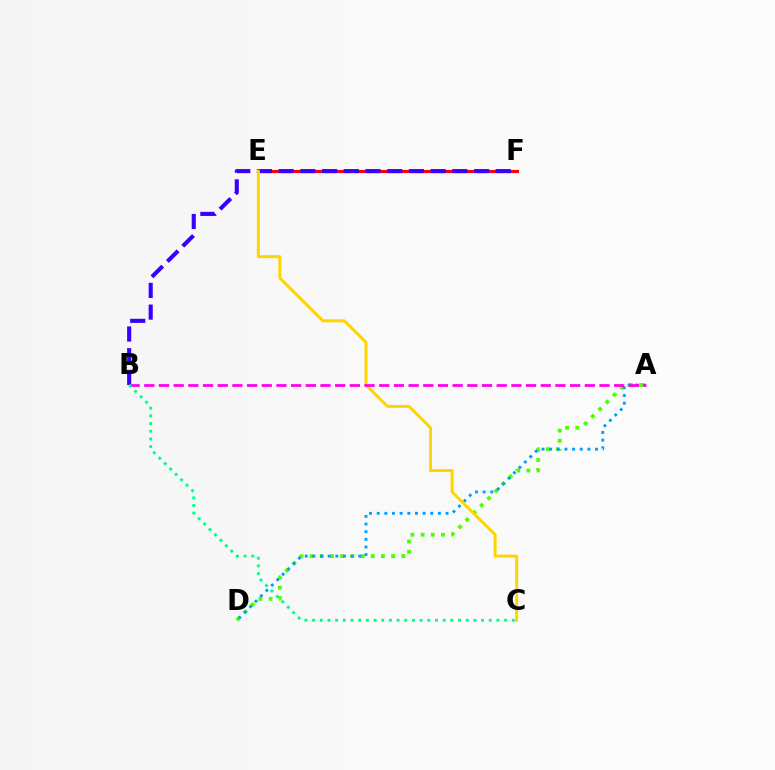{('E', 'F'): [{'color': '#ff0000', 'line_style': 'solid', 'thickness': 2.23}], ('B', 'F'): [{'color': '#3700ff', 'line_style': 'dashed', 'thickness': 2.95}], ('A', 'D'): [{'color': '#4fff00', 'line_style': 'dotted', 'thickness': 2.77}, {'color': '#009eff', 'line_style': 'dotted', 'thickness': 2.08}], ('C', 'E'): [{'color': '#ffd500', 'line_style': 'solid', 'thickness': 2.14}], ('A', 'B'): [{'color': '#ff00ed', 'line_style': 'dashed', 'thickness': 1.99}], ('B', 'C'): [{'color': '#00ff86', 'line_style': 'dotted', 'thickness': 2.09}]}